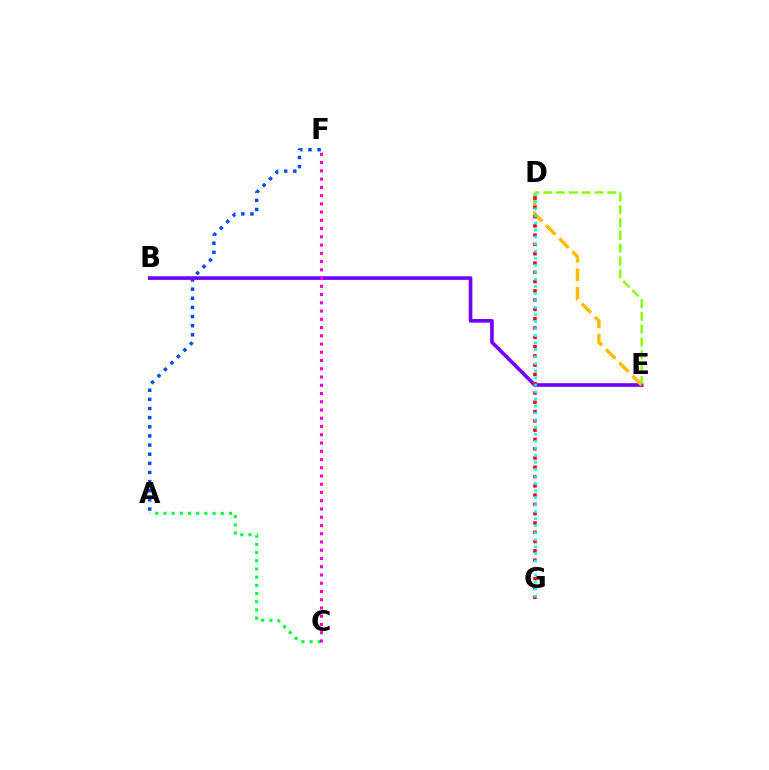{('A', 'C'): [{'color': '#00ff39', 'line_style': 'dotted', 'thickness': 2.22}], ('A', 'F'): [{'color': '#004bff', 'line_style': 'dotted', 'thickness': 2.48}], ('D', 'E'): [{'color': '#84ff00', 'line_style': 'dashed', 'thickness': 1.74}, {'color': '#ffbd00', 'line_style': 'dashed', 'thickness': 2.53}], ('B', 'E'): [{'color': '#7200ff', 'line_style': 'solid', 'thickness': 2.61}], ('C', 'F'): [{'color': '#ff00cf', 'line_style': 'dotted', 'thickness': 2.24}], ('D', 'G'): [{'color': '#ff0000', 'line_style': 'dotted', 'thickness': 2.52}, {'color': '#00fff6', 'line_style': 'dotted', 'thickness': 1.91}]}